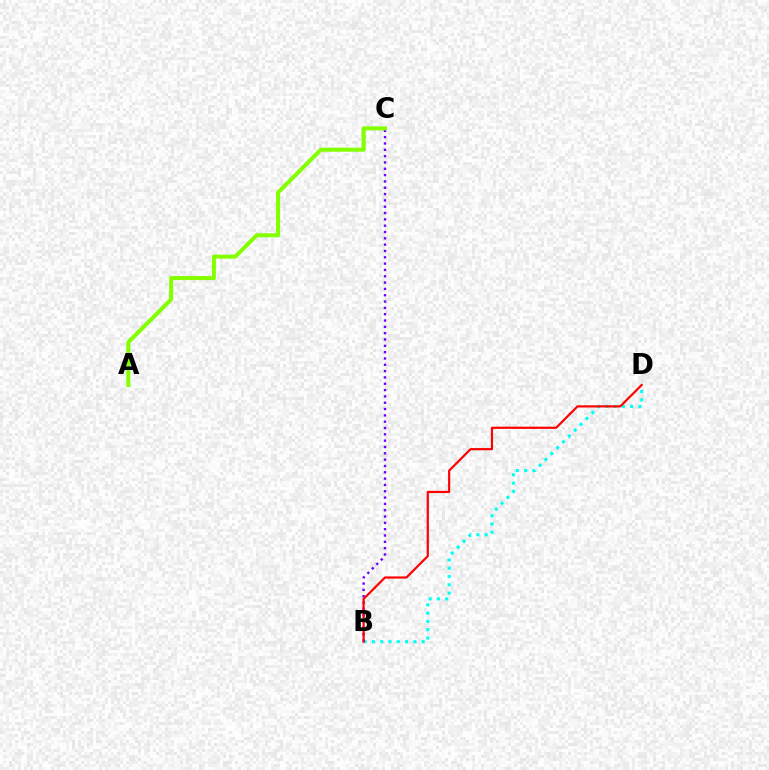{('B', 'D'): [{'color': '#00fff6', 'line_style': 'dotted', 'thickness': 2.25}, {'color': '#ff0000', 'line_style': 'solid', 'thickness': 1.57}], ('B', 'C'): [{'color': '#7200ff', 'line_style': 'dotted', 'thickness': 1.72}], ('A', 'C'): [{'color': '#84ff00', 'line_style': 'solid', 'thickness': 2.89}]}